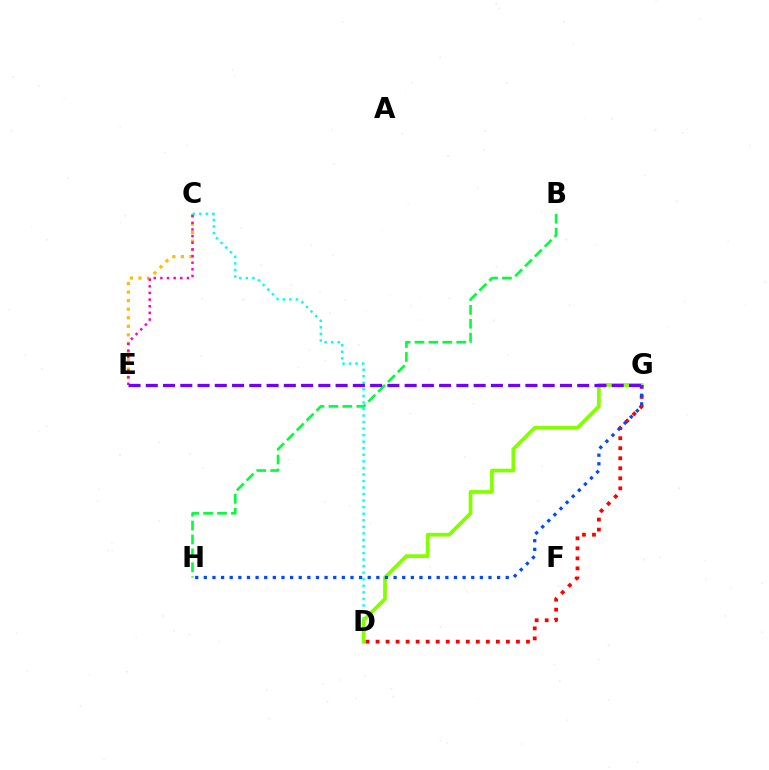{('C', 'E'): [{'color': '#ffbd00', 'line_style': 'dotted', 'thickness': 2.32}, {'color': '#ff00cf', 'line_style': 'dotted', 'thickness': 1.8}], ('C', 'D'): [{'color': '#00fff6', 'line_style': 'dotted', 'thickness': 1.78}], ('B', 'H'): [{'color': '#00ff39', 'line_style': 'dashed', 'thickness': 1.89}], ('D', 'G'): [{'color': '#84ff00', 'line_style': 'solid', 'thickness': 2.69}, {'color': '#ff0000', 'line_style': 'dotted', 'thickness': 2.72}], ('G', 'H'): [{'color': '#004bff', 'line_style': 'dotted', 'thickness': 2.34}], ('E', 'G'): [{'color': '#7200ff', 'line_style': 'dashed', 'thickness': 2.34}]}